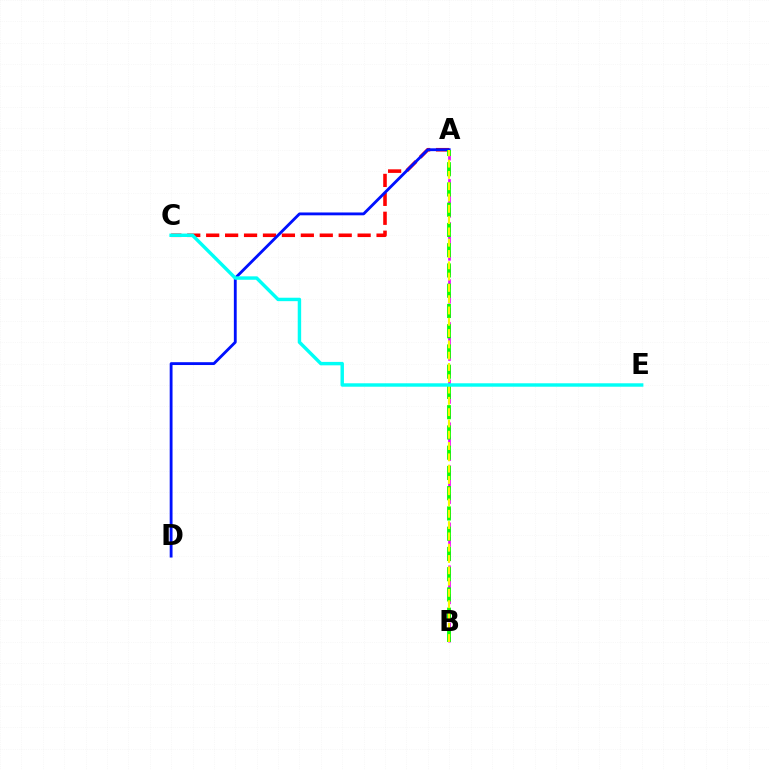{('A', 'B'): [{'color': '#ee00ff', 'line_style': 'dashed', 'thickness': 1.94}, {'color': '#08ff00', 'line_style': 'dashed', 'thickness': 2.75}, {'color': '#fcf500', 'line_style': 'dashed', 'thickness': 1.53}], ('A', 'C'): [{'color': '#ff0000', 'line_style': 'dashed', 'thickness': 2.57}], ('A', 'D'): [{'color': '#0010ff', 'line_style': 'solid', 'thickness': 2.04}], ('C', 'E'): [{'color': '#00fff6', 'line_style': 'solid', 'thickness': 2.47}]}